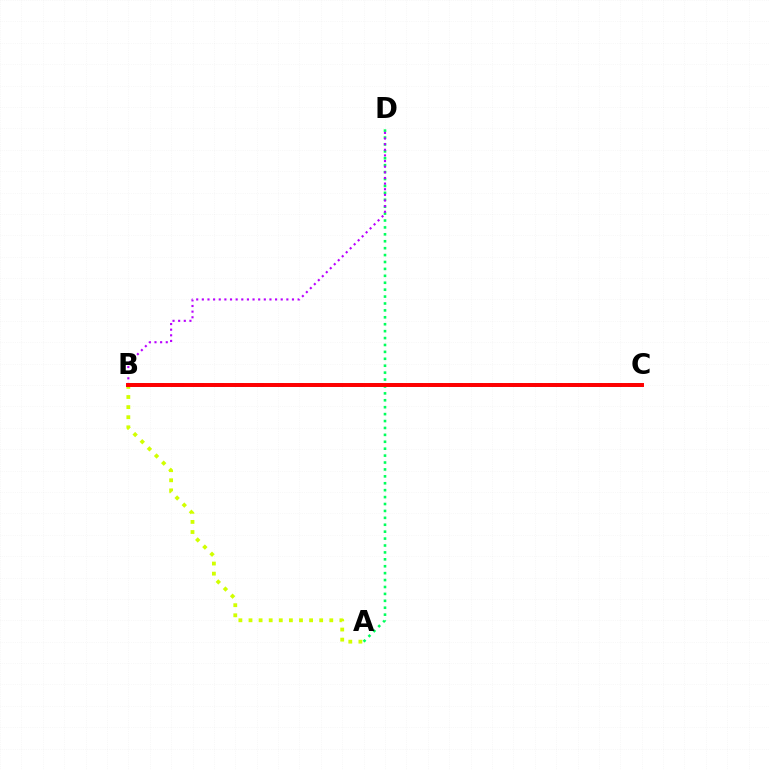{('A', 'B'): [{'color': '#d1ff00', 'line_style': 'dotted', 'thickness': 2.74}], ('B', 'C'): [{'color': '#0074ff', 'line_style': 'dashed', 'thickness': 2.7}, {'color': '#ff0000', 'line_style': 'solid', 'thickness': 2.85}], ('A', 'D'): [{'color': '#00ff5c', 'line_style': 'dotted', 'thickness': 1.88}], ('B', 'D'): [{'color': '#b900ff', 'line_style': 'dotted', 'thickness': 1.53}]}